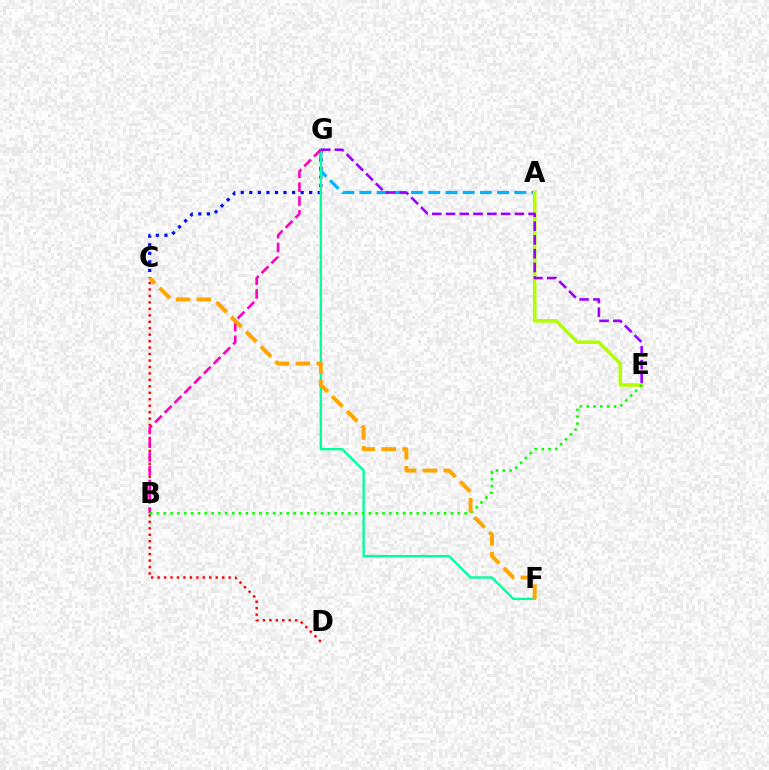{('A', 'G'): [{'color': '#00b5ff', 'line_style': 'dashed', 'thickness': 2.34}], ('A', 'E'): [{'color': '#b3ff00', 'line_style': 'solid', 'thickness': 2.55}], ('C', 'D'): [{'color': '#ff0000', 'line_style': 'dotted', 'thickness': 1.75}], ('C', 'G'): [{'color': '#0010ff', 'line_style': 'dotted', 'thickness': 2.32}], ('F', 'G'): [{'color': '#00ff9d', 'line_style': 'solid', 'thickness': 1.7}], ('E', 'G'): [{'color': '#9b00ff', 'line_style': 'dashed', 'thickness': 1.87}], ('B', 'G'): [{'color': '#ff00bd', 'line_style': 'dashed', 'thickness': 1.88}], ('B', 'E'): [{'color': '#08ff00', 'line_style': 'dotted', 'thickness': 1.86}], ('C', 'F'): [{'color': '#ffa500', 'line_style': 'dashed', 'thickness': 2.84}]}